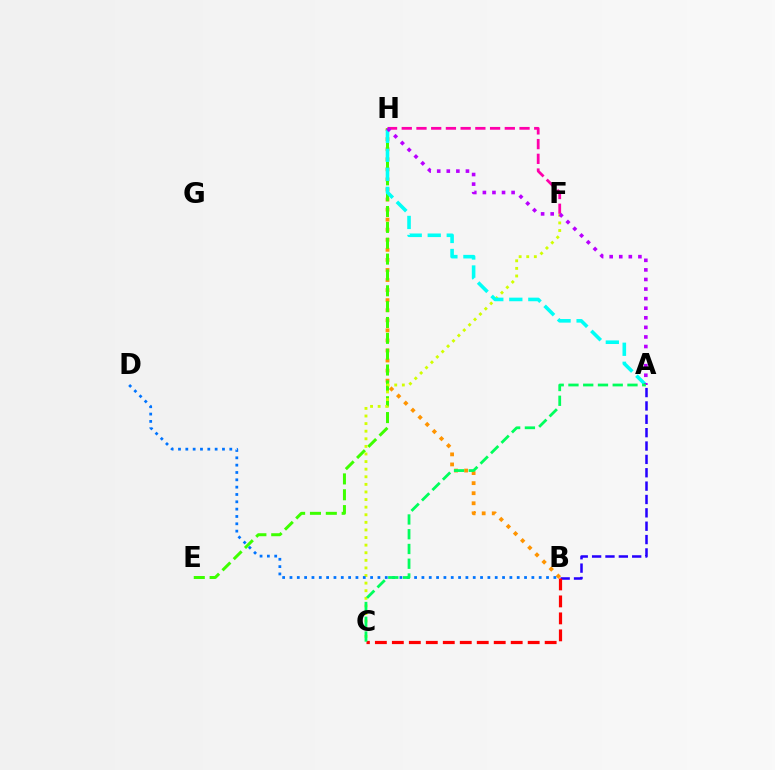{('B', 'H'): [{'color': '#ff9400', 'line_style': 'dotted', 'thickness': 2.73}], ('E', 'H'): [{'color': '#3dff00', 'line_style': 'dashed', 'thickness': 2.15}], ('F', 'H'): [{'color': '#ff00ac', 'line_style': 'dashed', 'thickness': 2.0}], ('C', 'F'): [{'color': '#d1ff00', 'line_style': 'dotted', 'thickness': 2.06}], ('B', 'D'): [{'color': '#0074ff', 'line_style': 'dotted', 'thickness': 1.99}], ('A', 'H'): [{'color': '#00fff6', 'line_style': 'dashed', 'thickness': 2.58}, {'color': '#b900ff', 'line_style': 'dotted', 'thickness': 2.6}], ('A', 'B'): [{'color': '#2500ff', 'line_style': 'dashed', 'thickness': 1.82}], ('B', 'C'): [{'color': '#ff0000', 'line_style': 'dashed', 'thickness': 2.31}], ('A', 'C'): [{'color': '#00ff5c', 'line_style': 'dashed', 'thickness': 2.0}]}